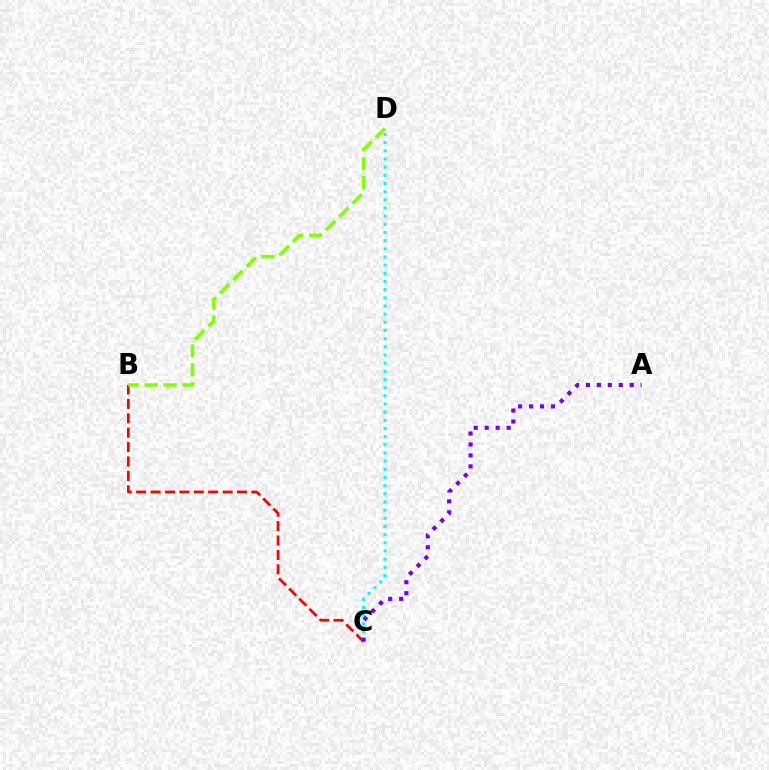{('B', 'C'): [{'color': '#ff0000', 'line_style': 'dashed', 'thickness': 1.96}], ('B', 'D'): [{'color': '#84ff00', 'line_style': 'dashed', 'thickness': 2.56}], ('C', 'D'): [{'color': '#00fff6', 'line_style': 'dotted', 'thickness': 2.22}], ('A', 'C'): [{'color': '#7200ff', 'line_style': 'dotted', 'thickness': 2.98}]}